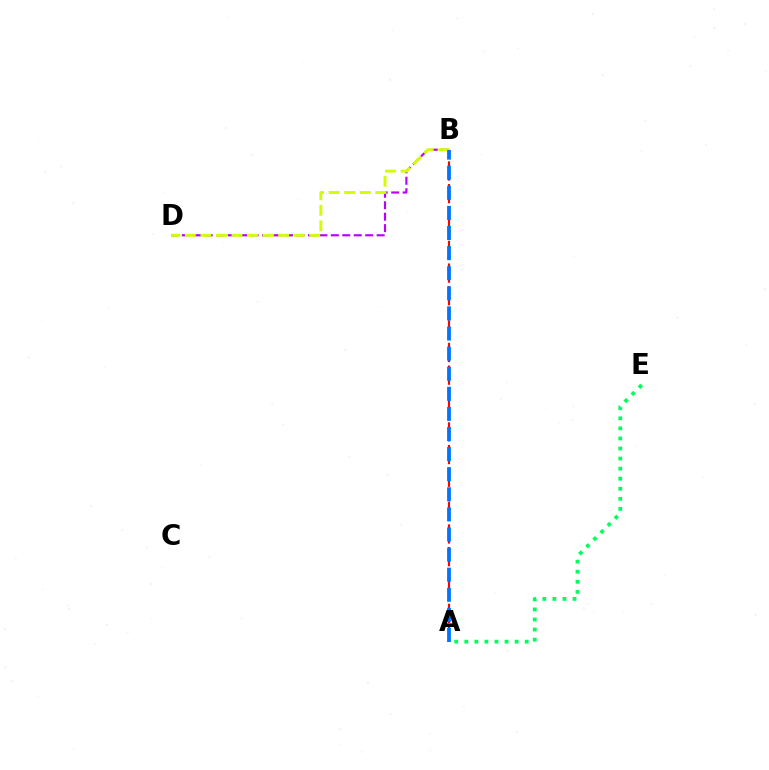{('B', 'D'): [{'color': '#b900ff', 'line_style': 'dashed', 'thickness': 1.56}, {'color': '#d1ff00', 'line_style': 'dashed', 'thickness': 2.11}], ('A', 'B'): [{'color': '#ff0000', 'line_style': 'dashed', 'thickness': 1.54}, {'color': '#0074ff', 'line_style': 'dashed', 'thickness': 2.73}], ('A', 'E'): [{'color': '#00ff5c', 'line_style': 'dotted', 'thickness': 2.73}]}